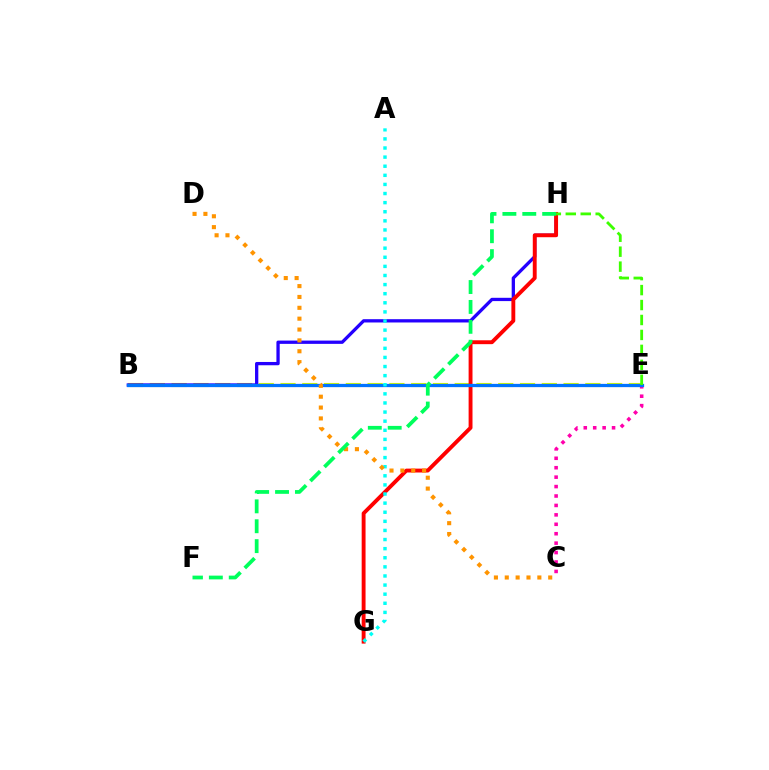{('B', 'E'): [{'color': '#d1ff00', 'line_style': 'dashed', 'thickness': 2.96}, {'color': '#b900ff', 'line_style': 'solid', 'thickness': 2.2}, {'color': '#0074ff', 'line_style': 'solid', 'thickness': 2.31}], ('B', 'H'): [{'color': '#2500ff', 'line_style': 'solid', 'thickness': 2.37}], ('G', 'H'): [{'color': '#ff0000', 'line_style': 'solid', 'thickness': 2.79}], ('C', 'E'): [{'color': '#ff00ac', 'line_style': 'dotted', 'thickness': 2.56}], ('E', 'H'): [{'color': '#3dff00', 'line_style': 'dashed', 'thickness': 2.03}], ('A', 'G'): [{'color': '#00fff6', 'line_style': 'dotted', 'thickness': 2.47}], ('C', 'D'): [{'color': '#ff9400', 'line_style': 'dotted', 'thickness': 2.95}], ('F', 'H'): [{'color': '#00ff5c', 'line_style': 'dashed', 'thickness': 2.7}]}